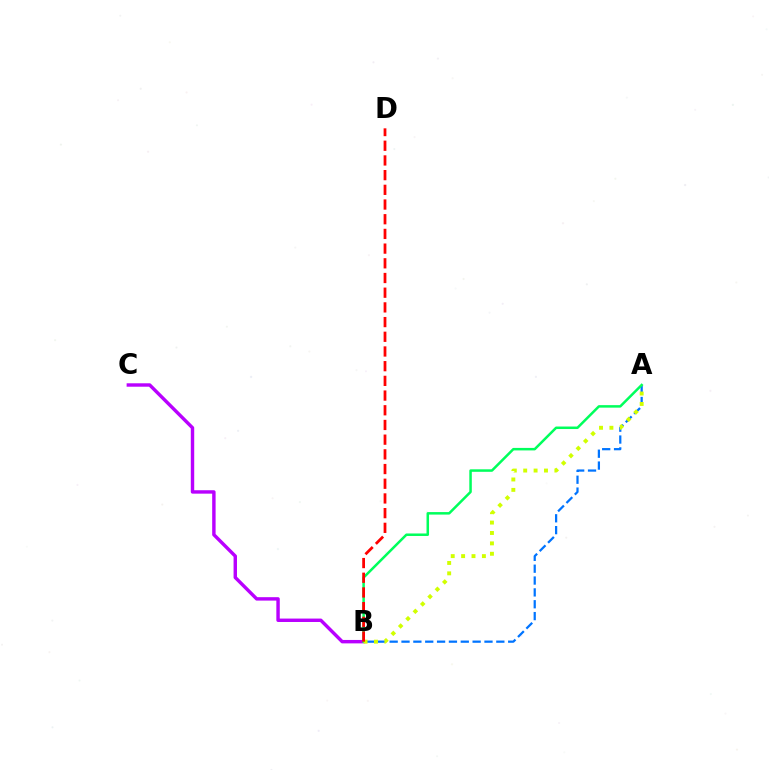{('B', 'C'): [{'color': '#b900ff', 'line_style': 'solid', 'thickness': 2.46}], ('A', 'B'): [{'color': '#0074ff', 'line_style': 'dashed', 'thickness': 1.61}, {'color': '#00ff5c', 'line_style': 'solid', 'thickness': 1.8}, {'color': '#d1ff00', 'line_style': 'dotted', 'thickness': 2.82}], ('B', 'D'): [{'color': '#ff0000', 'line_style': 'dashed', 'thickness': 2.0}]}